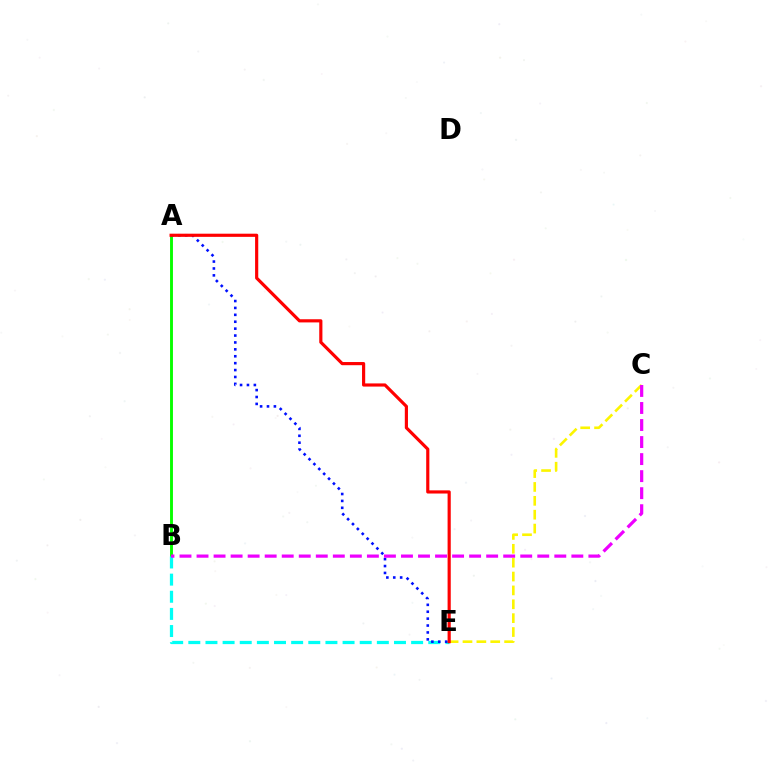{('C', 'E'): [{'color': '#fcf500', 'line_style': 'dashed', 'thickness': 1.88}], ('A', 'B'): [{'color': '#08ff00', 'line_style': 'solid', 'thickness': 2.09}], ('B', 'E'): [{'color': '#00fff6', 'line_style': 'dashed', 'thickness': 2.33}], ('A', 'E'): [{'color': '#0010ff', 'line_style': 'dotted', 'thickness': 1.88}, {'color': '#ff0000', 'line_style': 'solid', 'thickness': 2.28}], ('B', 'C'): [{'color': '#ee00ff', 'line_style': 'dashed', 'thickness': 2.31}]}